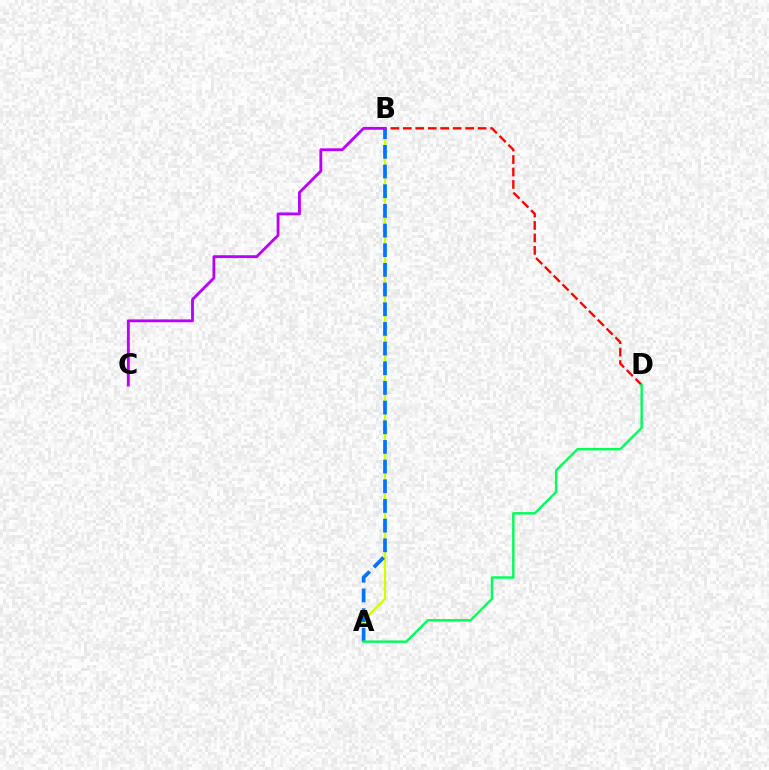{('A', 'B'): [{'color': '#d1ff00', 'line_style': 'solid', 'thickness': 1.62}, {'color': '#0074ff', 'line_style': 'dashed', 'thickness': 2.67}], ('B', 'D'): [{'color': '#ff0000', 'line_style': 'dashed', 'thickness': 1.69}], ('A', 'D'): [{'color': '#00ff5c', 'line_style': 'solid', 'thickness': 1.77}], ('B', 'C'): [{'color': '#b900ff', 'line_style': 'solid', 'thickness': 2.05}]}